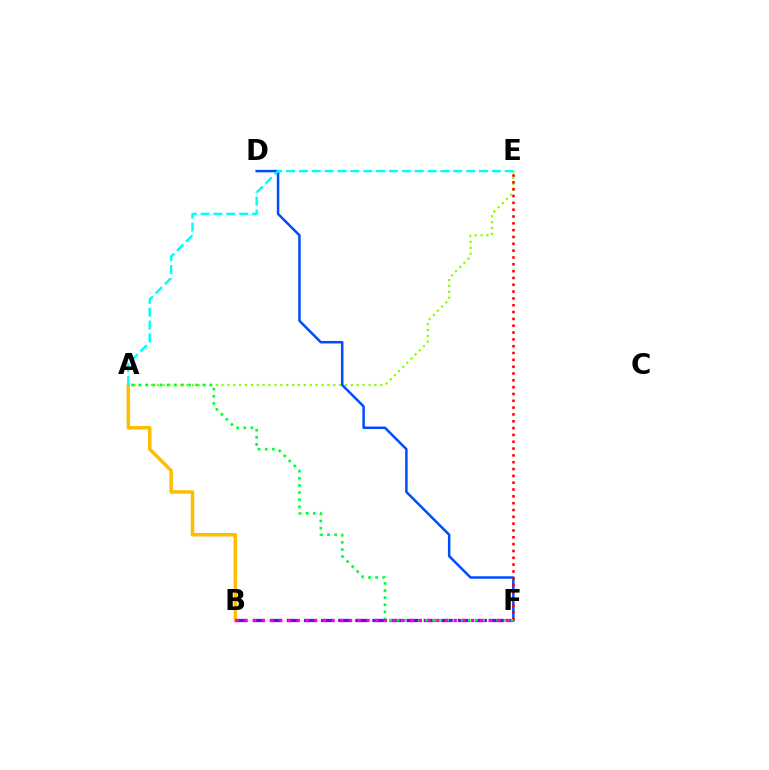{('A', 'B'): [{'color': '#ffbd00', 'line_style': 'solid', 'thickness': 2.52}], ('A', 'E'): [{'color': '#84ff00', 'line_style': 'dotted', 'thickness': 1.6}, {'color': '#00fff6', 'line_style': 'dashed', 'thickness': 1.75}], ('B', 'F'): [{'color': '#7200ff', 'line_style': 'dashed', 'thickness': 2.32}, {'color': '#ff00cf', 'line_style': 'dotted', 'thickness': 2.37}], ('D', 'F'): [{'color': '#004bff', 'line_style': 'solid', 'thickness': 1.79}], ('E', 'F'): [{'color': '#ff0000', 'line_style': 'dotted', 'thickness': 1.85}], ('A', 'F'): [{'color': '#00ff39', 'line_style': 'dotted', 'thickness': 1.94}]}